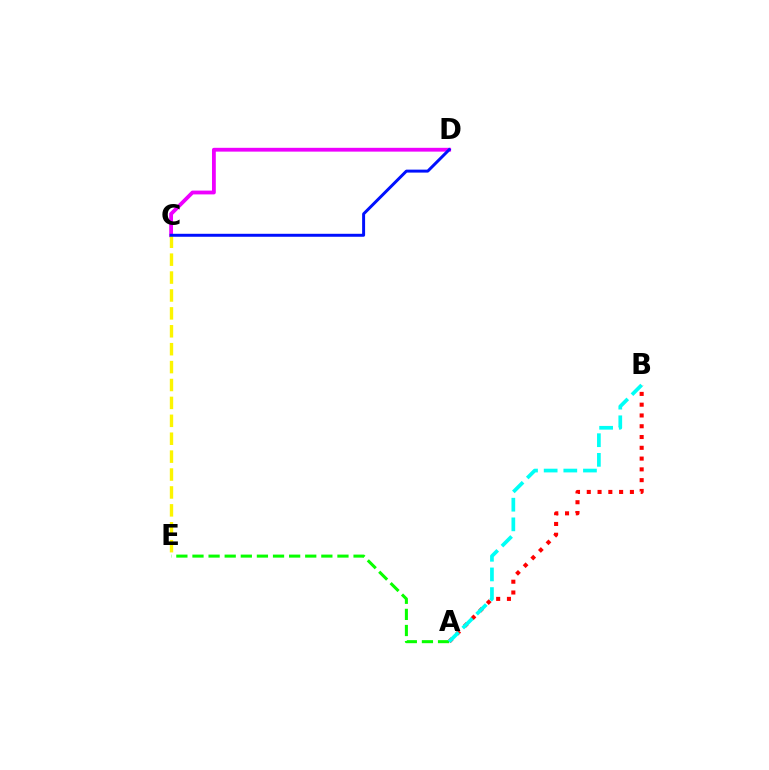{('A', 'B'): [{'color': '#ff0000', 'line_style': 'dotted', 'thickness': 2.93}, {'color': '#00fff6', 'line_style': 'dashed', 'thickness': 2.67}], ('A', 'E'): [{'color': '#08ff00', 'line_style': 'dashed', 'thickness': 2.19}], ('C', 'D'): [{'color': '#ee00ff', 'line_style': 'solid', 'thickness': 2.74}, {'color': '#0010ff', 'line_style': 'solid', 'thickness': 2.14}], ('C', 'E'): [{'color': '#fcf500', 'line_style': 'dashed', 'thickness': 2.43}]}